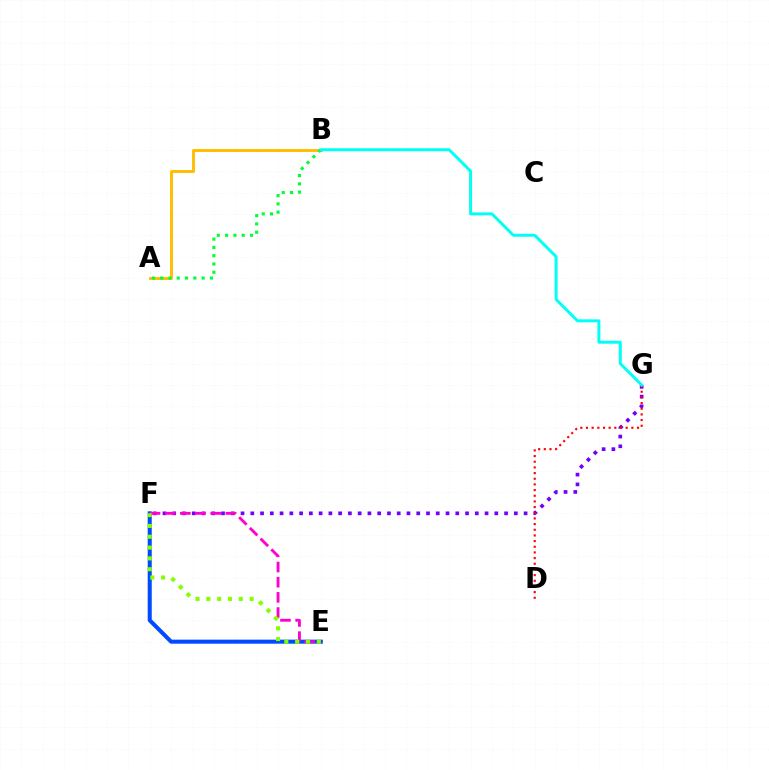{('A', 'B'): [{'color': '#ffbd00', 'line_style': 'solid', 'thickness': 2.09}, {'color': '#00ff39', 'line_style': 'dotted', 'thickness': 2.25}], ('F', 'G'): [{'color': '#7200ff', 'line_style': 'dotted', 'thickness': 2.65}], ('E', 'F'): [{'color': '#004bff', 'line_style': 'solid', 'thickness': 2.91}, {'color': '#ff00cf', 'line_style': 'dashed', 'thickness': 2.06}, {'color': '#84ff00', 'line_style': 'dotted', 'thickness': 2.94}], ('D', 'G'): [{'color': '#ff0000', 'line_style': 'dotted', 'thickness': 1.54}], ('B', 'G'): [{'color': '#00fff6', 'line_style': 'solid', 'thickness': 2.14}]}